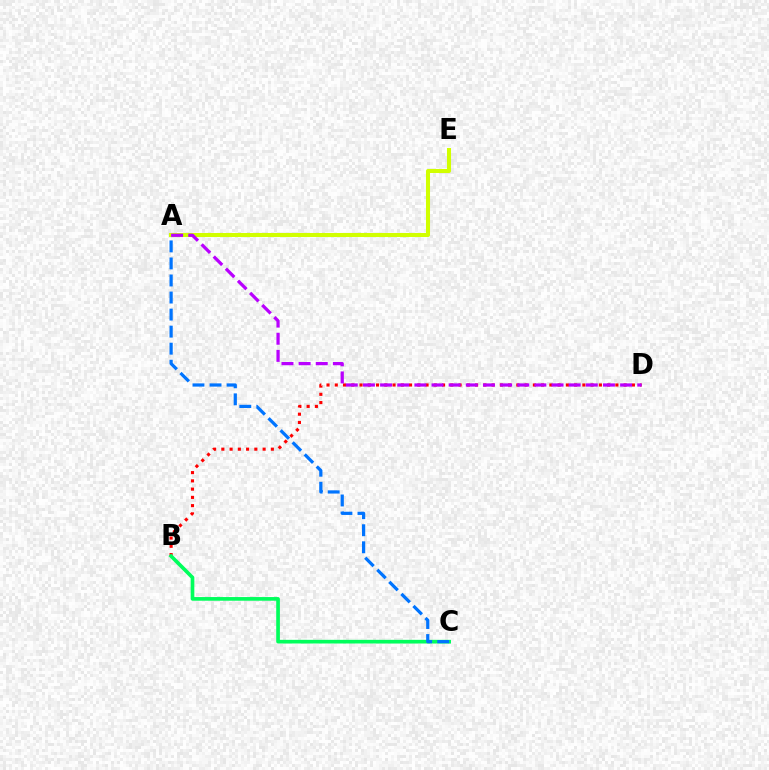{('B', 'D'): [{'color': '#ff0000', 'line_style': 'dotted', 'thickness': 2.24}], ('A', 'E'): [{'color': '#d1ff00', 'line_style': 'solid', 'thickness': 2.92}], ('A', 'D'): [{'color': '#b900ff', 'line_style': 'dashed', 'thickness': 2.33}], ('B', 'C'): [{'color': '#00ff5c', 'line_style': 'solid', 'thickness': 2.64}], ('A', 'C'): [{'color': '#0074ff', 'line_style': 'dashed', 'thickness': 2.32}]}